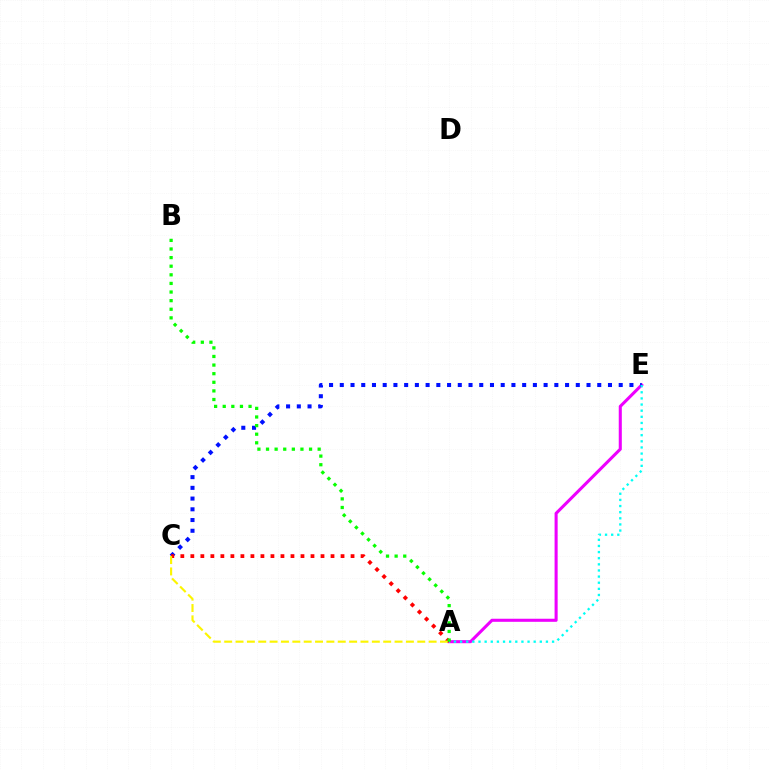{('A', 'E'): [{'color': '#ee00ff', 'line_style': 'solid', 'thickness': 2.21}, {'color': '#00fff6', 'line_style': 'dotted', 'thickness': 1.67}], ('C', 'E'): [{'color': '#0010ff', 'line_style': 'dotted', 'thickness': 2.91}], ('A', 'C'): [{'color': '#ff0000', 'line_style': 'dotted', 'thickness': 2.72}, {'color': '#fcf500', 'line_style': 'dashed', 'thickness': 1.54}], ('A', 'B'): [{'color': '#08ff00', 'line_style': 'dotted', 'thickness': 2.34}]}